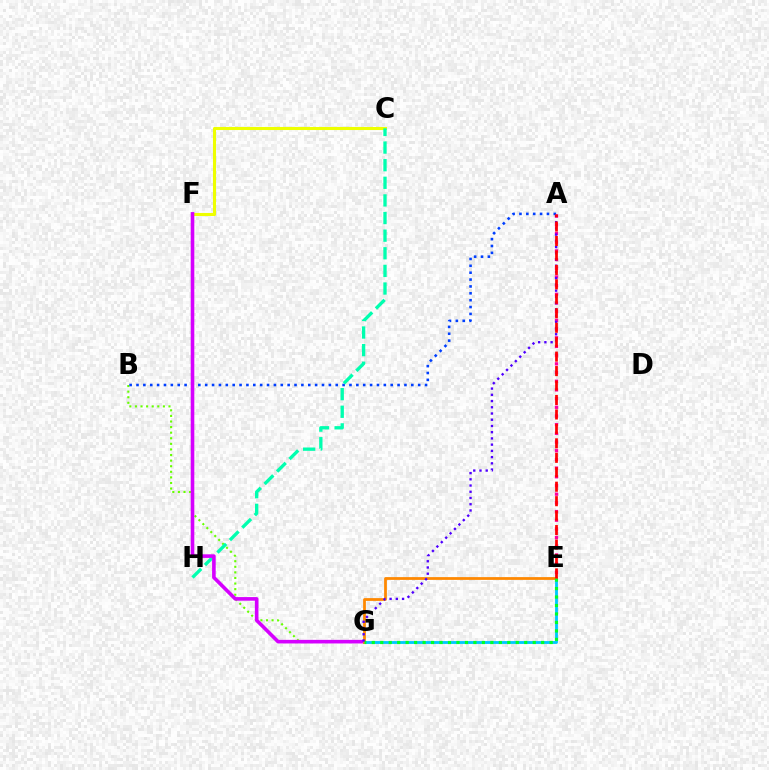{('E', 'G'): [{'color': '#00c7ff', 'line_style': 'solid', 'thickness': 2.05}, {'color': '#ff8800', 'line_style': 'solid', 'thickness': 1.99}, {'color': '#00ff27', 'line_style': 'dotted', 'thickness': 2.3}], ('C', 'F'): [{'color': '#eeff00', 'line_style': 'solid', 'thickness': 2.21}], ('B', 'G'): [{'color': '#66ff00', 'line_style': 'dotted', 'thickness': 1.52}], ('A', 'B'): [{'color': '#003fff', 'line_style': 'dotted', 'thickness': 1.87}], ('C', 'H'): [{'color': '#00ffaf', 'line_style': 'dashed', 'thickness': 2.39}], ('F', 'G'): [{'color': '#d600ff', 'line_style': 'solid', 'thickness': 2.6}], ('A', 'E'): [{'color': '#ff00a0', 'line_style': 'dotted', 'thickness': 2.36}, {'color': '#ff0000', 'line_style': 'dashed', 'thickness': 1.96}], ('A', 'G'): [{'color': '#4f00ff', 'line_style': 'dotted', 'thickness': 1.69}]}